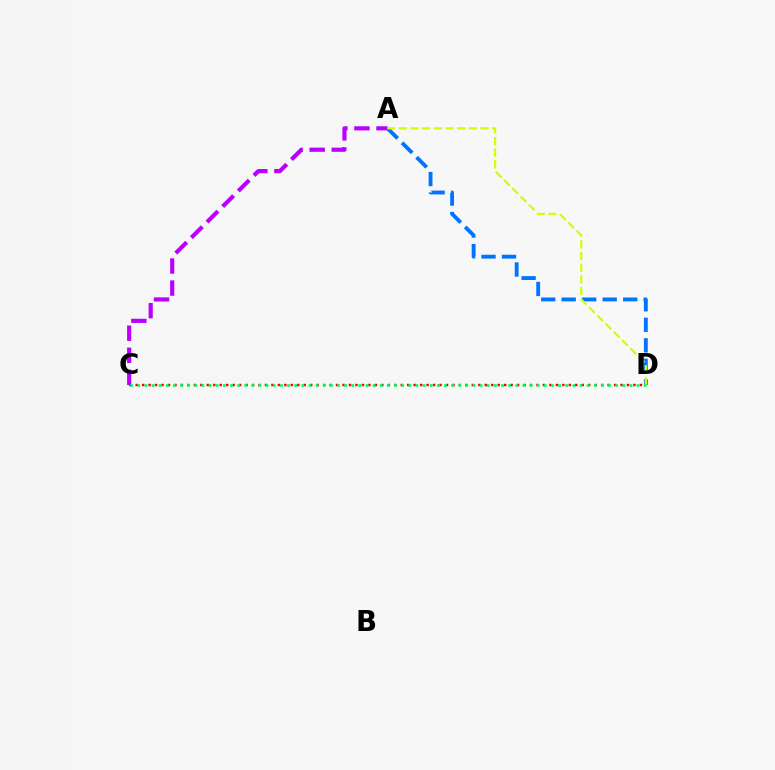{('C', 'D'): [{'color': '#ff0000', 'line_style': 'dotted', 'thickness': 1.76}, {'color': '#00ff5c', 'line_style': 'dotted', 'thickness': 1.94}], ('A', 'D'): [{'color': '#0074ff', 'line_style': 'dashed', 'thickness': 2.78}, {'color': '#d1ff00', 'line_style': 'dashed', 'thickness': 1.59}], ('A', 'C'): [{'color': '#b900ff', 'line_style': 'dashed', 'thickness': 3.0}]}